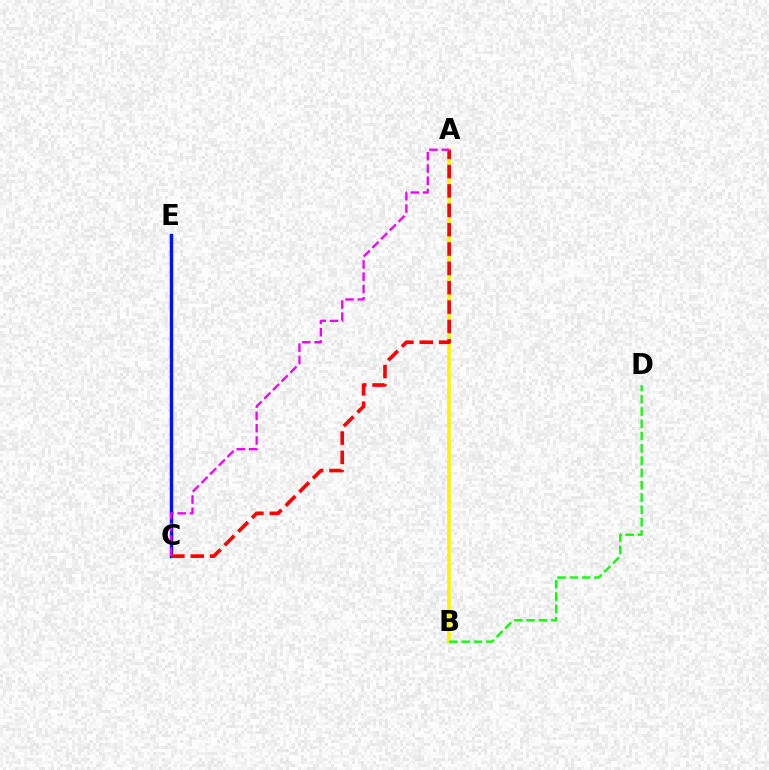{('C', 'E'): [{'color': '#00fff6', 'line_style': 'solid', 'thickness': 2.39}, {'color': '#0010ff', 'line_style': 'solid', 'thickness': 2.41}], ('A', 'B'): [{'color': '#fcf500', 'line_style': 'solid', 'thickness': 2.59}], ('B', 'D'): [{'color': '#08ff00', 'line_style': 'dashed', 'thickness': 1.67}], ('A', 'C'): [{'color': '#ff0000', 'line_style': 'dashed', 'thickness': 2.63}, {'color': '#ee00ff', 'line_style': 'dashed', 'thickness': 1.67}]}